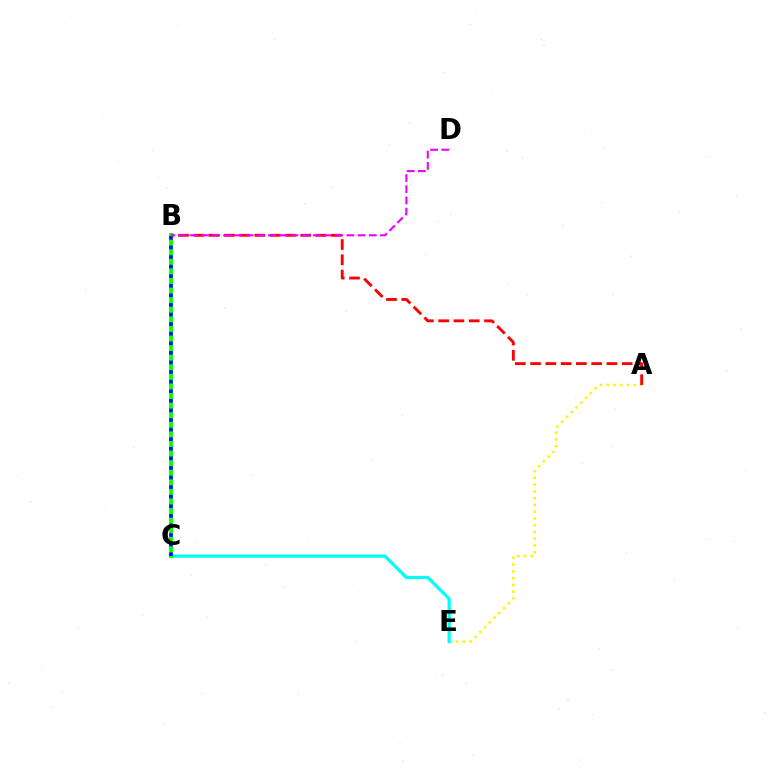{('A', 'E'): [{'color': '#fcf500', 'line_style': 'dotted', 'thickness': 1.84}], ('C', 'E'): [{'color': '#00fff6', 'line_style': 'solid', 'thickness': 2.34}], ('B', 'C'): [{'color': '#08ff00', 'line_style': 'solid', 'thickness': 2.78}, {'color': '#0010ff', 'line_style': 'dotted', 'thickness': 2.6}], ('A', 'B'): [{'color': '#ff0000', 'line_style': 'dashed', 'thickness': 2.07}], ('B', 'D'): [{'color': '#ee00ff', 'line_style': 'dashed', 'thickness': 1.52}]}